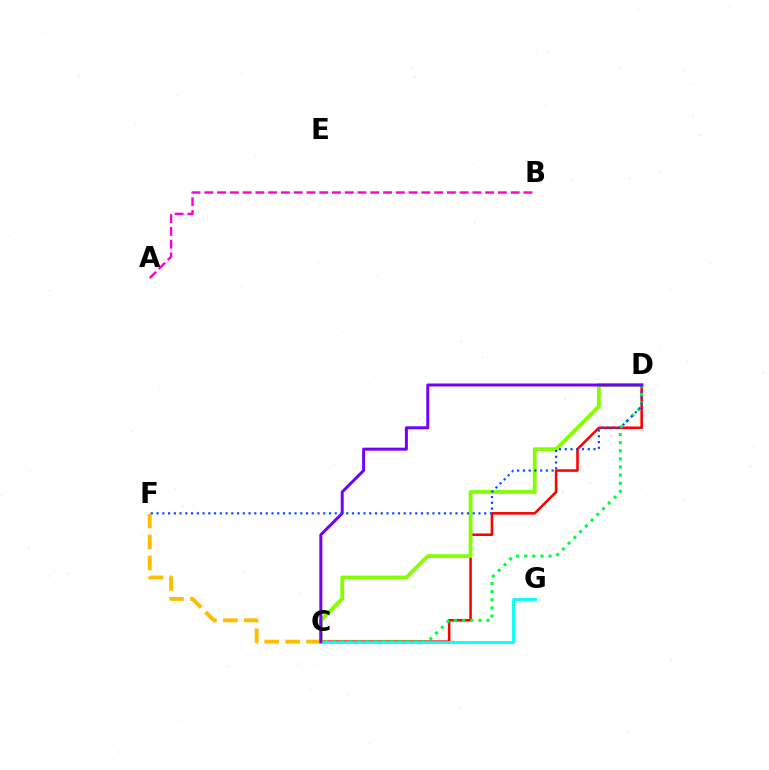{('C', 'D'): [{'color': '#ff0000', 'line_style': 'solid', 'thickness': 1.85}, {'color': '#84ff00', 'line_style': 'solid', 'thickness': 2.75}, {'color': '#00ff39', 'line_style': 'dotted', 'thickness': 2.21}, {'color': '#7200ff', 'line_style': 'solid', 'thickness': 2.15}], ('C', 'F'): [{'color': '#ffbd00', 'line_style': 'dashed', 'thickness': 2.84}], ('C', 'G'): [{'color': '#00fff6', 'line_style': 'solid', 'thickness': 2.01}], ('A', 'B'): [{'color': '#ff00cf', 'line_style': 'dashed', 'thickness': 1.73}], ('D', 'F'): [{'color': '#004bff', 'line_style': 'dotted', 'thickness': 1.56}]}